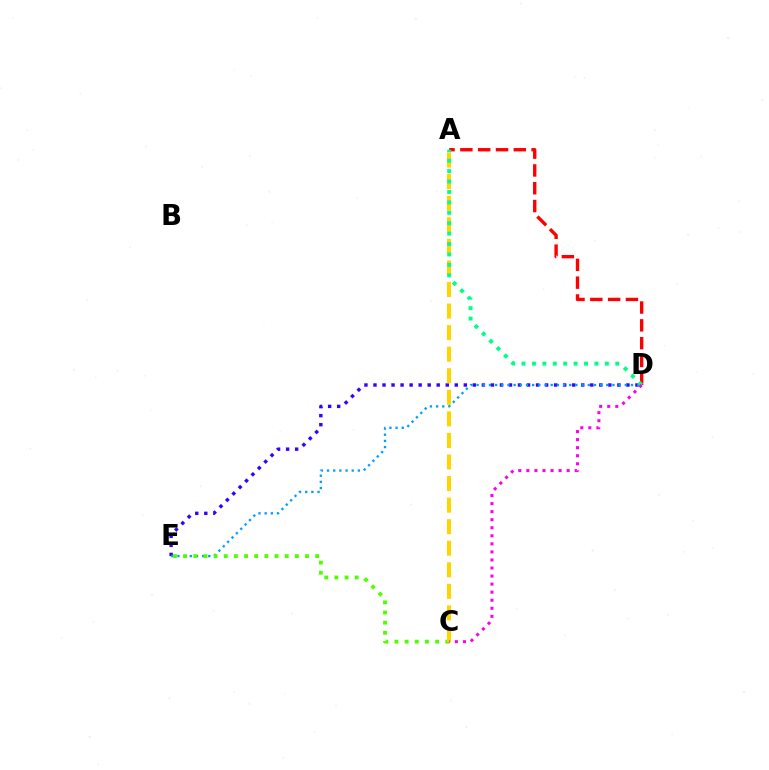{('D', 'E'): [{'color': '#3700ff', 'line_style': 'dotted', 'thickness': 2.45}, {'color': '#009eff', 'line_style': 'dotted', 'thickness': 1.68}], ('A', 'D'): [{'color': '#ff0000', 'line_style': 'dashed', 'thickness': 2.42}, {'color': '#00ff86', 'line_style': 'dotted', 'thickness': 2.83}], ('C', 'E'): [{'color': '#4fff00', 'line_style': 'dotted', 'thickness': 2.76}], ('A', 'C'): [{'color': '#ffd500', 'line_style': 'dashed', 'thickness': 2.93}], ('C', 'D'): [{'color': '#ff00ed', 'line_style': 'dotted', 'thickness': 2.19}]}